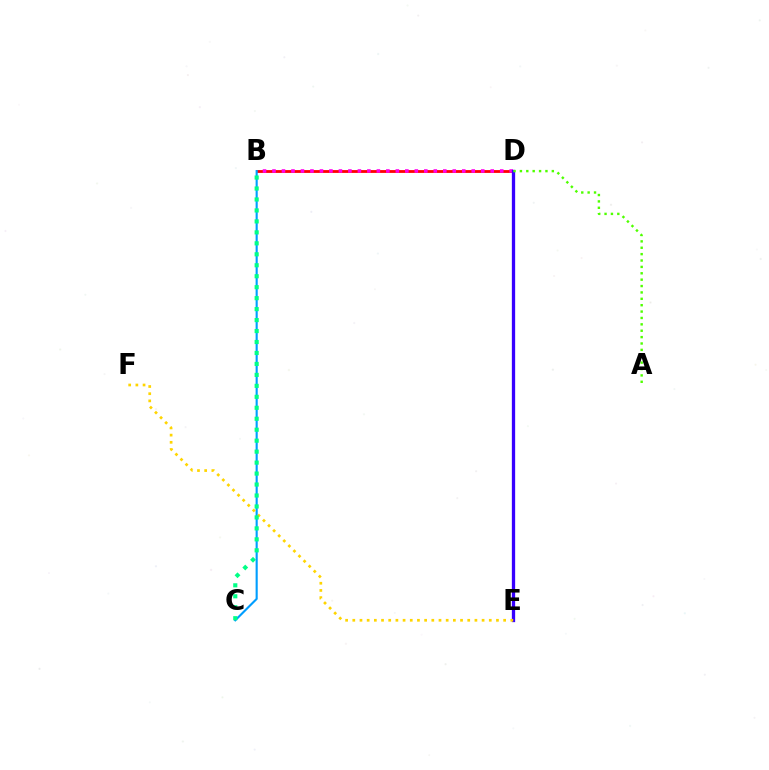{('B', 'D'): [{'color': '#ff0000', 'line_style': 'solid', 'thickness': 2.02}, {'color': '#ff00ed', 'line_style': 'dotted', 'thickness': 2.58}], ('B', 'C'): [{'color': '#009eff', 'line_style': 'solid', 'thickness': 1.53}, {'color': '#00ff86', 'line_style': 'dotted', 'thickness': 2.98}], ('D', 'E'): [{'color': '#3700ff', 'line_style': 'solid', 'thickness': 2.37}], ('A', 'D'): [{'color': '#4fff00', 'line_style': 'dotted', 'thickness': 1.73}], ('E', 'F'): [{'color': '#ffd500', 'line_style': 'dotted', 'thickness': 1.95}]}